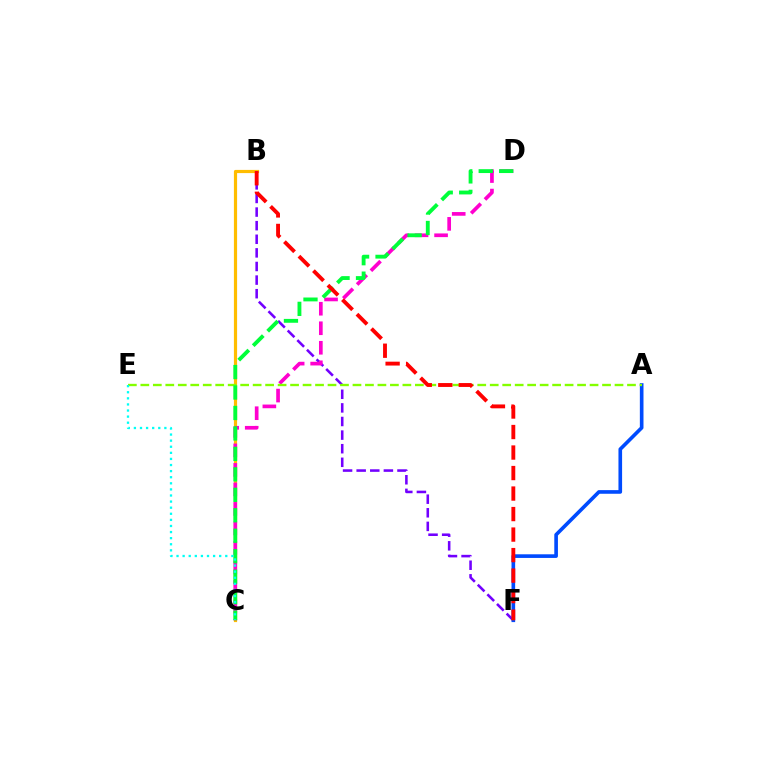{('B', 'C'): [{'color': '#ffbd00', 'line_style': 'solid', 'thickness': 2.3}], ('B', 'F'): [{'color': '#7200ff', 'line_style': 'dashed', 'thickness': 1.85}, {'color': '#ff0000', 'line_style': 'dashed', 'thickness': 2.79}], ('C', 'D'): [{'color': '#ff00cf', 'line_style': 'dashed', 'thickness': 2.65}, {'color': '#00ff39', 'line_style': 'dashed', 'thickness': 2.78}], ('A', 'F'): [{'color': '#004bff', 'line_style': 'solid', 'thickness': 2.62}], ('A', 'E'): [{'color': '#84ff00', 'line_style': 'dashed', 'thickness': 1.7}], ('C', 'E'): [{'color': '#00fff6', 'line_style': 'dotted', 'thickness': 1.66}]}